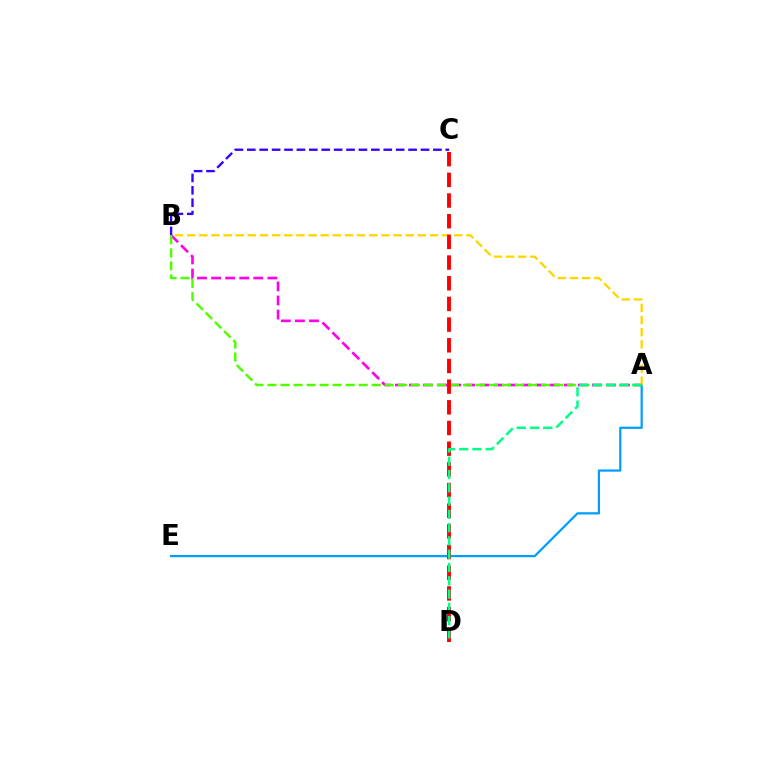{('A', 'B'): [{'color': '#ff00ed', 'line_style': 'dashed', 'thickness': 1.91}, {'color': '#4fff00', 'line_style': 'dashed', 'thickness': 1.77}, {'color': '#ffd500', 'line_style': 'dashed', 'thickness': 1.65}], ('B', 'C'): [{'color': '#3700ff', 'line_style': 'dashed', 'thickness': 1.69}], ('A', 'E'): [{'color': '#009eff', 'line_style': 'solid', 'thickness': 1.61}], ('C', 'D'): [{'color': '#ff0000', 'line_style': 'dashed', 'thickness': 2.81}], ('A', 'D'): [{'color': '#00ff86', 'line_style': 'dashed', 'thickness': 1.8}]}